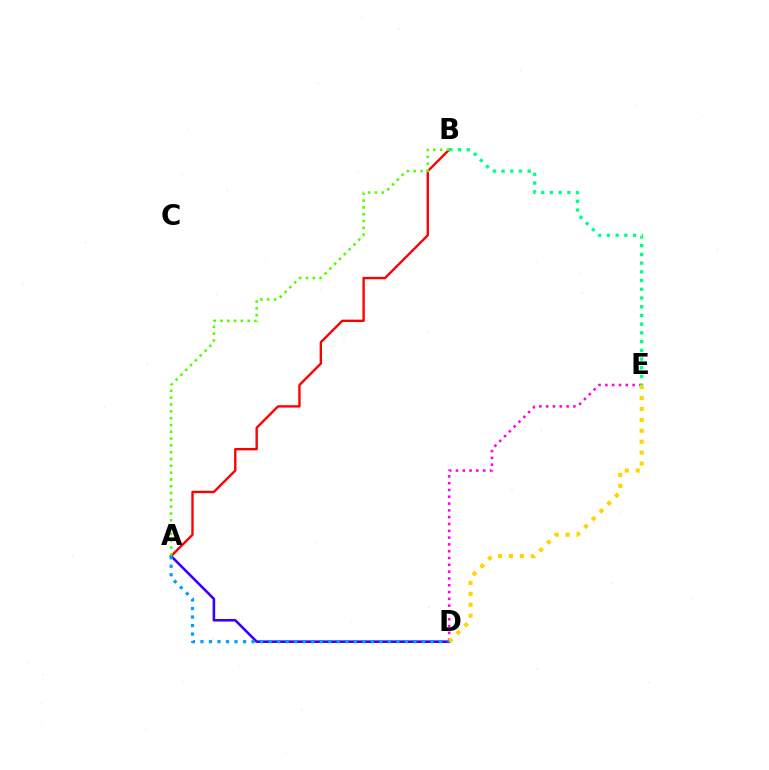{('D', 'E'): [{'color': '#ff00ed', 'line_style': 'dotted', 'thickness': 1.85}, {'color': '#ffd500', 'line_style': 'dotted', 'thickness': 2.97}], ('A', 'D'): [{'color': '#3700ff', 'line_style': 'solid', 'thickness': 1.86}, {'color': '#009eff', 'line_style': 'dotted', 'thickness': 2.32}], ('A', 'B'): [{'color': '#ff0000', 'line_style': 'solid', 'thickness': 1.71}, {'color': '#4fff00', 'line_style': 'dotted', 'thickness': 1.85}], ('B', 'E'): [{'color': '#00ff86', 'line_style': 'dotted', 'thickness': 2.37}]}